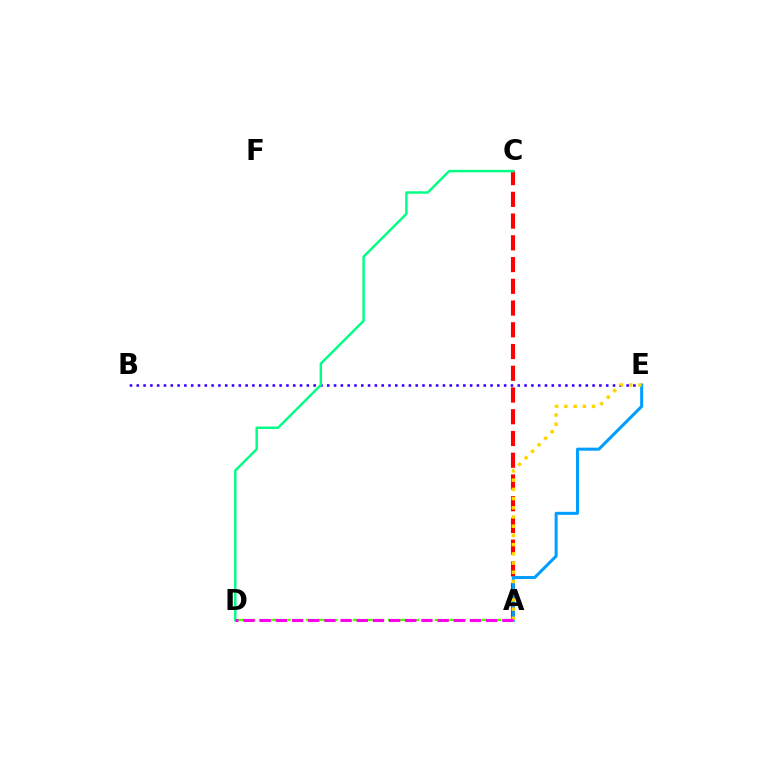{('B', 'E'): [{'color': '#3700ff', 'line_style': 'dotted', 'thickness': 1.85}], ('A', 'C'): [{'color': '#ff0000', 'line_style': 'dashed', 'thickness': 2.95}], ('C', 'D'): [{'color': '#00ff86', 'line_style': 'solid', 'thickness': 1.77}], ('A', 'D'): [{'color': '#4fff00', 'line_style': 'dashed', 'thickness': 1.59}, {'color': '#ff00ed', 'line_style': 'dashed', 'thickness': 2.2}], ('A', 'E'): [{'color': '#009eff', 'line_style': 'solid', 'thickness': 2.18}, {'color': '#ffd500', 'line_style': 'dotted', 'thickness': 2.5}]}